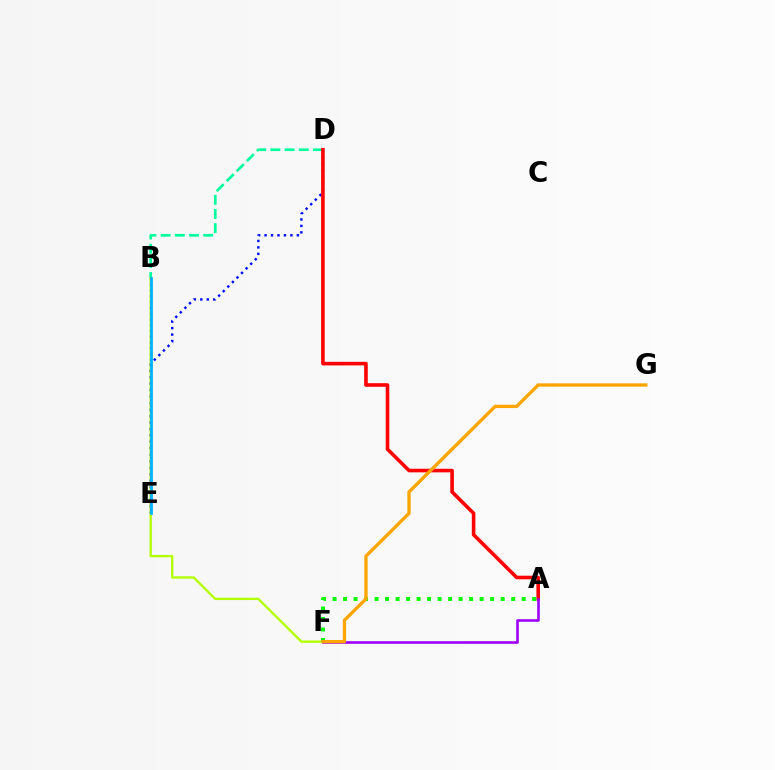{('D', 'E'): [{'color': '#0010ff', 'line_style': 'dotted', 'thickness': 1.75}], ('B', 'D'): [{'color': '#00ff9d', 'line_style': 'dashed', 'thickness': 1.93}], ('A', 'D'): [{'color': '#ff0000', 'line_style': 'solid', 'thickness': 2.58}], ('B', 'F'): [{'color': '#b3ff00', 'line_style': 'solid', 'thickness': 1.69}], ('A', 'F'): [{'color': '#08ff00', 'line_style': 'dotted', 'thickness': 2.85}, {'color': '#9b00ff', 'line_style': 'solid', 'thickness': 1.88}], ('B', 'E'): [{'color': '#ff00bd', 'line_style': 'dotted', 'thickness': 1.57}, {'color': '#00b5ff', 'line_style': 'solid', 'thickness': 2.01}], ('F', 'G'): [{'color': '#ffa500', 'line_style': 'solid', 'thickness': 2.4}]}